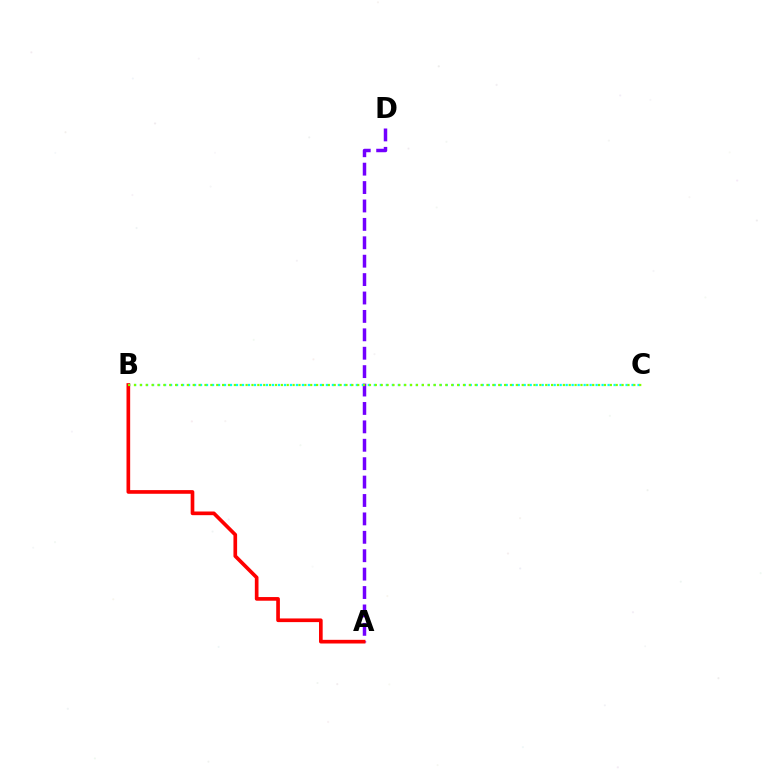{('A', 'D'): [{'color': '#7200ff', 'line_style': 'dashed', 'thickness': 2.5}], ('B', 'C'): [{'color': '#00fff6', 'line_style': 'dotted', 'thickness': 1.63}, {'color': '#84ff00', 'line_style': 'dotted', 'thickness': 1.6}], ('A', 'B'): [{'color': '#ff0000', 'line_style': 'solid', 'thickness': 2.64}]}